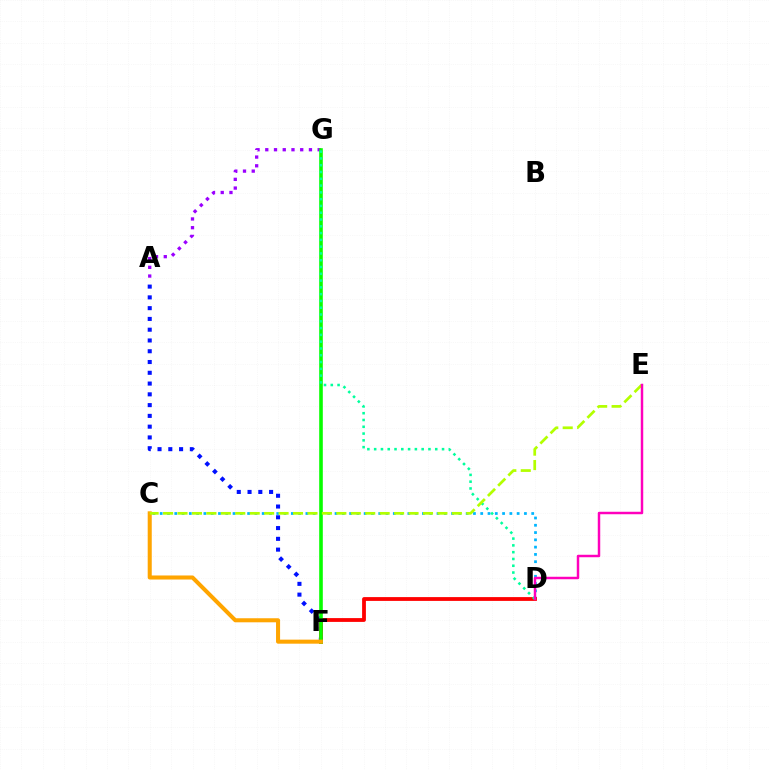{('A', 'G'): [{'color': '#9b00ff', 'line_style': 'dotted', 'thickness': 2.37}], ('C', 'D'): [{'color': '#00b5ff', 'line_style': 'dotted', 'thickness': 1.98}], ('A', 'F'): [{'color': '#0010ff', 'line_style': 'dotted', 'thickness': 2.93}], ('D', 'F'): [{'color': '#ff0000', 'line_style': 'solid', 'thickness': 2.73}], ('F', 'G'): [{'color': '#08ff00', 'line_style': 'solid', 'thickness': 2.6}], ('D', 'G'): [{'color': '#00ff9d', 'line_style': 'dotted', 'thickness': 1.84}], ('C', 'F'): [{'color': '#ffa500', 'line_style': 'solid', 'thickness': 2.91}], ('C', 'E'): [{'color': '#b3ff00', 'line_style': 'dashed', 'thickness': 1.96}], ('D', 'E'): [{'color': '#ff00bd', 'line_style': 'solid', 'thickness': 1.78}]}